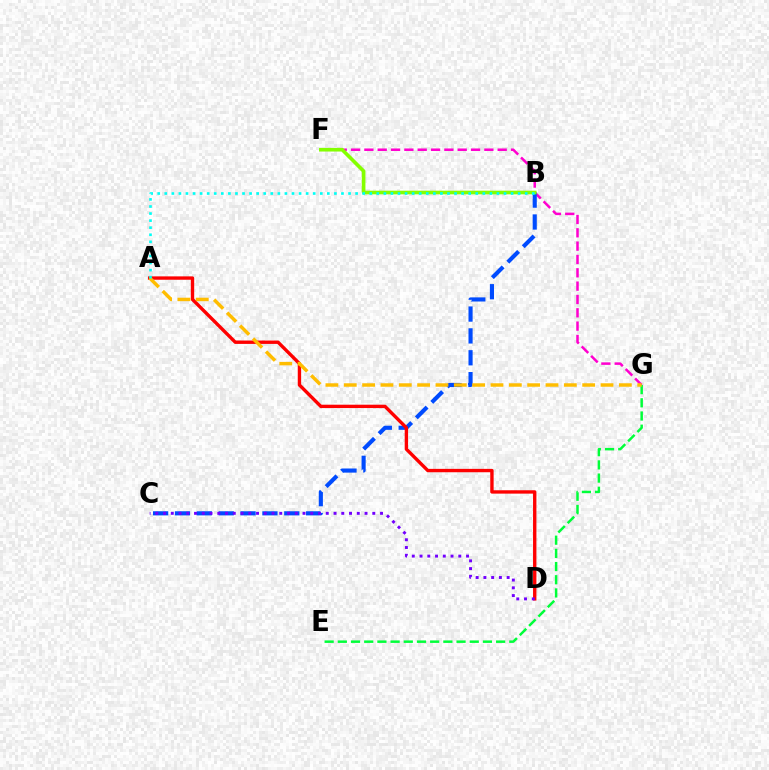{('F', 'G'): [{'color': '#ff00cf', 'line_style': 'dashed', 'thickness': 1.81}], ('B', 'C'): [{'color': '#004bff', 'line_style': 'dashed', 'thickness': 2.97}], ('A', 'D'): [{'color': '#ff0000', 'line_style': 'solid', 'thickness': 2.43}], ('B', 'F'): [{'color': '#84ff00', 'line_style': 'solid', 'thickness': 2.61}], ('E', 'G'): [{'color': '#00ff39', 'line_style': 'dashed', 'thickness': 1.79}], ('A', 'G'): [{'color': '#ffbd00', 'line_style': 'dashed', 'thickness': 2.49}], ('C', 'D'): [{'color': '#7200ff', 'line_style': 'dotted', 'thickness': 2.11}], ('A', 'B'): [{'color': '#00fff6', 'line_style': 'dotted', 'thickness': 1.92}]}